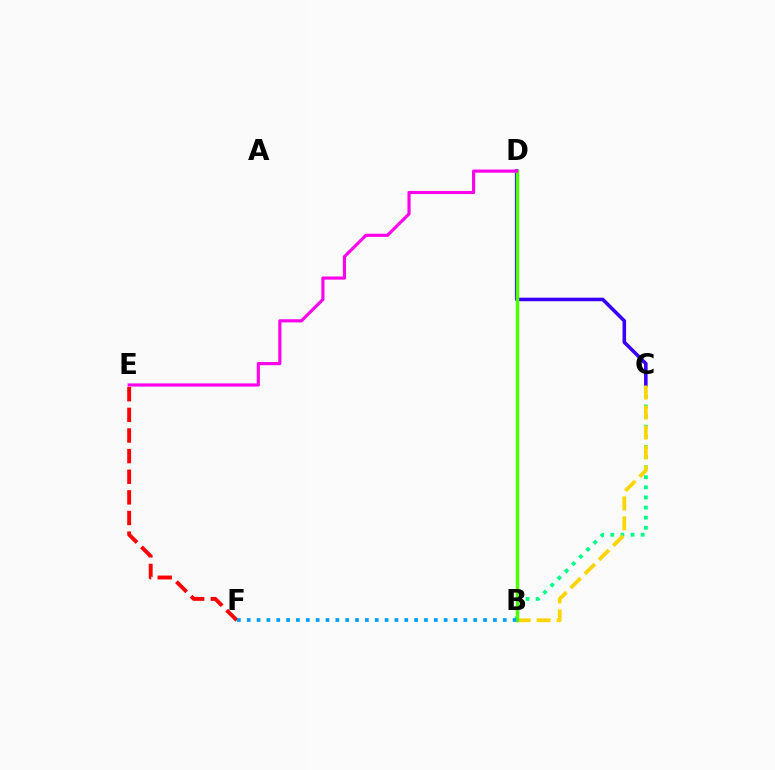{('B', 'C'): [{'color': '#00ff86', 'line_style': 'dotted', 'thickness': 2.75}, {'color': '#ffd500', 'line_style': 'dashed', 'thickness': 2.71}], ('C', 'D'): [{'color': '#3700ff', 'line_style': 'solid', 'thickness': 2.57}], ('B', 'D'): [{'color': '#4fff00', 'line_style': 'solid', 'thickness': 2.51}], ('D', 'E'): [{'color': '#ff00ed', 'line_style': 'solid', 'thickness': 2.26}], ('E', 'F'): [{'color': '#ff0000', 'line_style': 'dashed', 'thickness': 2.8}], ('B', 'F'): [{'color': '#009eff', 'line_style': 'dotted', 'thickness': 2.68}]}